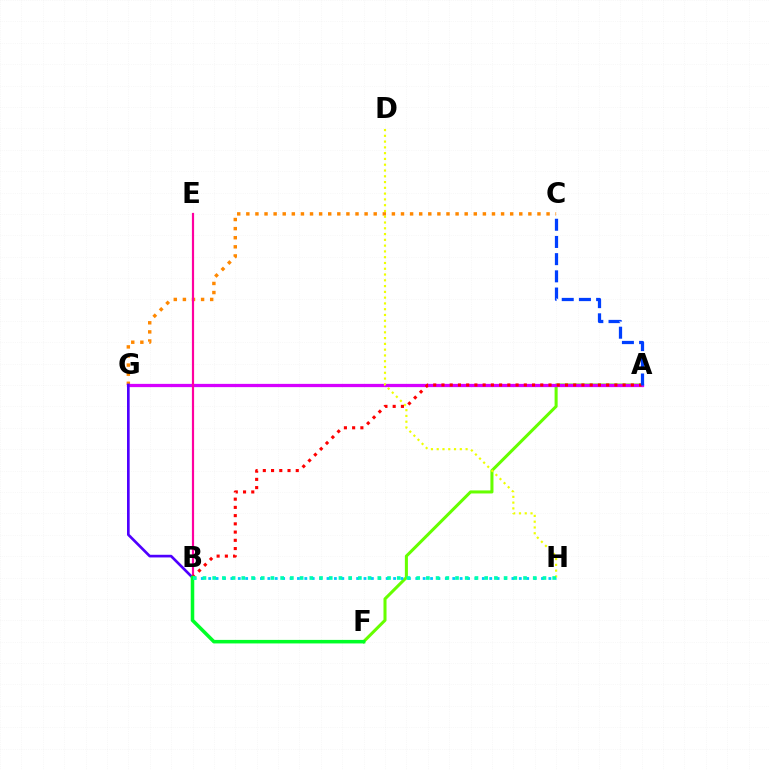{('A', 'F'): [{'color': '#66ff00', 'line_style': 'solid', 'thickness': 2.19}], ('C', 'G'): [{'color': '#ff8800', 'line_style': 'dotted', 'thickness': 2.47}], ('A', 'G'): [{'color': '#d600ff', 'line_style': 'solid', 'thickness': 2.35}], ('B', 'H'): [{'color': '#00c7ff', 'line_style': 'dotted', 'thickness': 2.01}, {'color': '#00ffaf', 'line_style': 'dotted', 'thickness': 2.64}], ('D', 'H'): [{'color': '#eeff00', 'line_style': 'dotted', 'thickness': 1.57}], ('B', 'E'): [{'color': '#ff00a0', 'line_style': 'solid', 'thickness': 1.58}], ('B', 'G'): [{'color': '#4f00ff', 'line_style': 'solid', 'thickness': 1.92}], ('A', 'B'): [{'color': '#ff0000', 'line_style': 'dotted', 'thickness': 2.24}], ('B', 'F'): [{'color': '#00ff27', 'line_style': 'solid', 'thickness': 2.54}], ('A', 'C'): [{'color': '#003fff', 'line_style': 'dashed', 'thickness': 2.34}]}